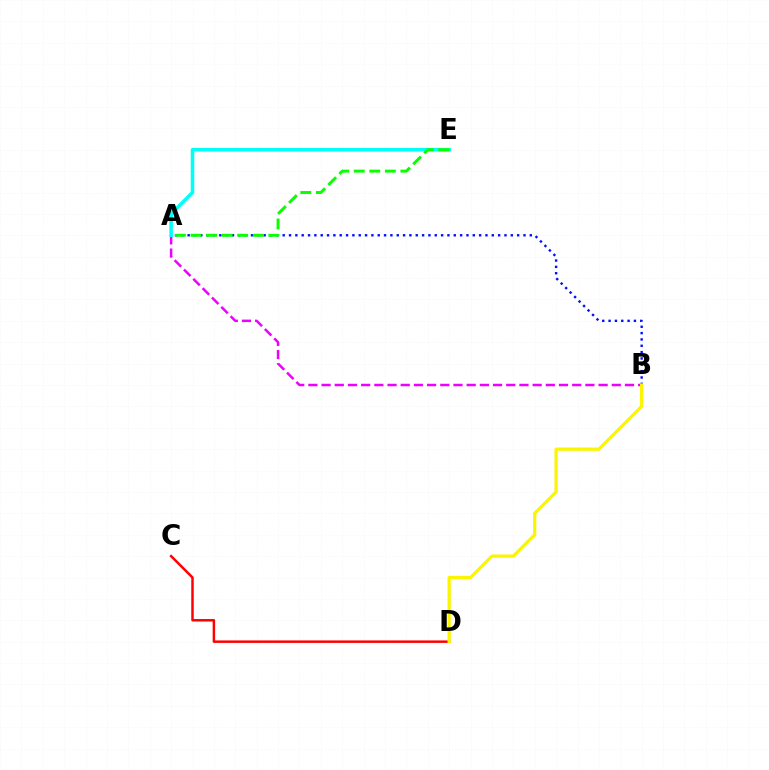{('C', 'D'): [{'color': '#ff0000', 'line_style': 'solid', 'thickness': 1.78}], ('A', 'B'): [{'color': '#0010ff', 'line_style': 'dotted', 'thickness': 1.72}, {'color': '#ee00ff', 'line_style': 'dashed', 'thickness': 1.79}], ('B', 'D'): [{'color': '#fcf500', 'line_style': 'solid', 'thickness': 2.34}], ('A', 'E'): [{'color': '#00fff6', 'line_style': 'solid', 'thickness': 2.55}, {'color': '#08ff00', 'line_style': 'dashed', 'thickness': 2.11}]}